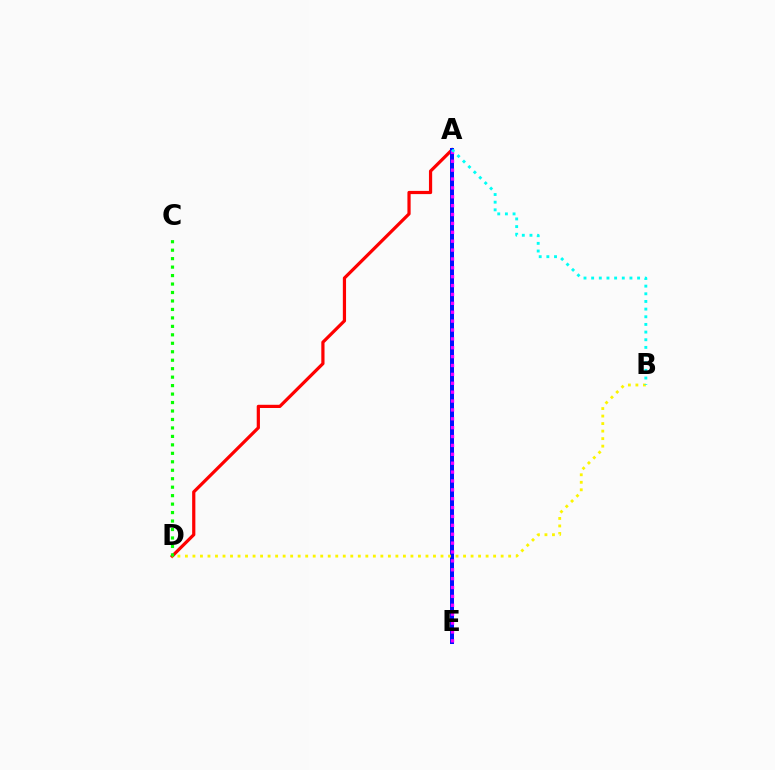{('A', 'D'): [{'color': '#ff0000', 'line_style': 'solid', 'thickness': 2.31}], ('A', 'E'): [{'color': '#0010ff', 'line_style': 'solid', 'thickness': 2.87}, {'color': '#ee00ff', 'line_style': 'dotted', 'thickness': 2.41}], ('B', 'D'): [{'color': '#fcf500', 'line_style': 'dotted', 'thickness': 2.04}], ('C', 'D'): [{'color': '#08ff00', 'line_style': 'dotted', 'thickness': 2.3}], ('A', 'B'): [{'color': '#00fff6', 'line_style': 'dotted', 'thickness': 2.08}]}